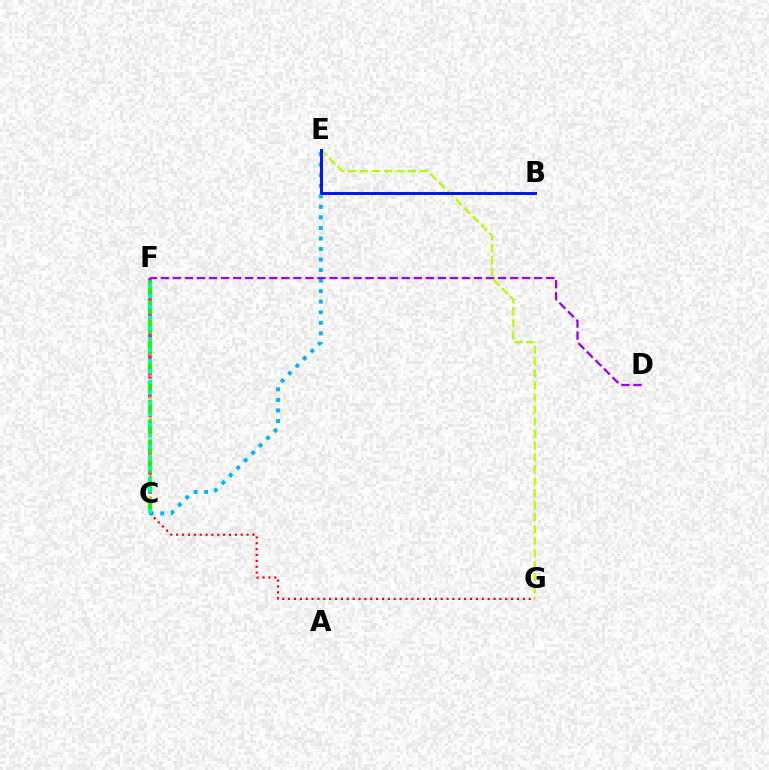{('E', 'G'): [{'color': '#b3ff00', 'line_style': 'dashed', 'thickness': 1.63}], ('C', 'F'): [{'color': '#ff00bd', 'line_style': 'dashed', 'thickness': 2.61}, {'color': '#ffa500', 'line_style': 'dotted', 'thickness': 1.95}, {'color': '#08ff00', 'line_style': 'dashed', 'thickness': 2.7}, {'color': '#00ff9d', 'line_style': 'dotted', 'thickness': 2.92}], ('C', 'G'): [{'color': '#ff0000', 'line_style': 'dotted', 'thickness': 1.59}], ('C', 'E'): [{'color': '#00b5ff', 'line_style': 'dotted', 'thickness': 2.86}], ('B', 'E'): [{'color': '#0010ff', 'line_style': 'solid', 'thickness': 2.09}], ('D', 'F'): [{'color': '#9b00ff', 'line_style': 'dashed', 'thickness': 1.64}]}